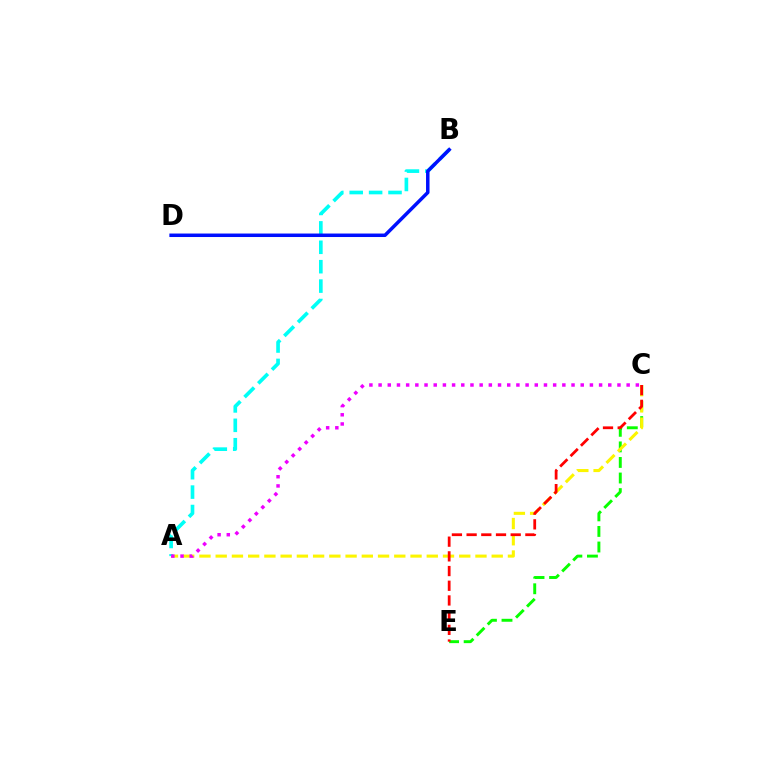{('C', 'E'): [{'color': '#08ff00', 'line_style': 'dashed', 'thickness': 2.11}, {'color': '#ff0000', 'line_style': 'dashed', 'thickness': 2.0}], ('A', 'C'): [{'color': '#fcf500', 'line_style': 'dashed', 'thickness': 2.21}, {'color': '#ee00ff', 'line_style': 'dotted', 'thickness': 2.5}], ('A', 'B'): [{'color': '#00fff6', 'line_style': 'dashed', 'thickness': 2.64}], ('B', 'D'): [{'color': '#0010ff', 'line_style': 'solid', 'thickness': 2.51}]}